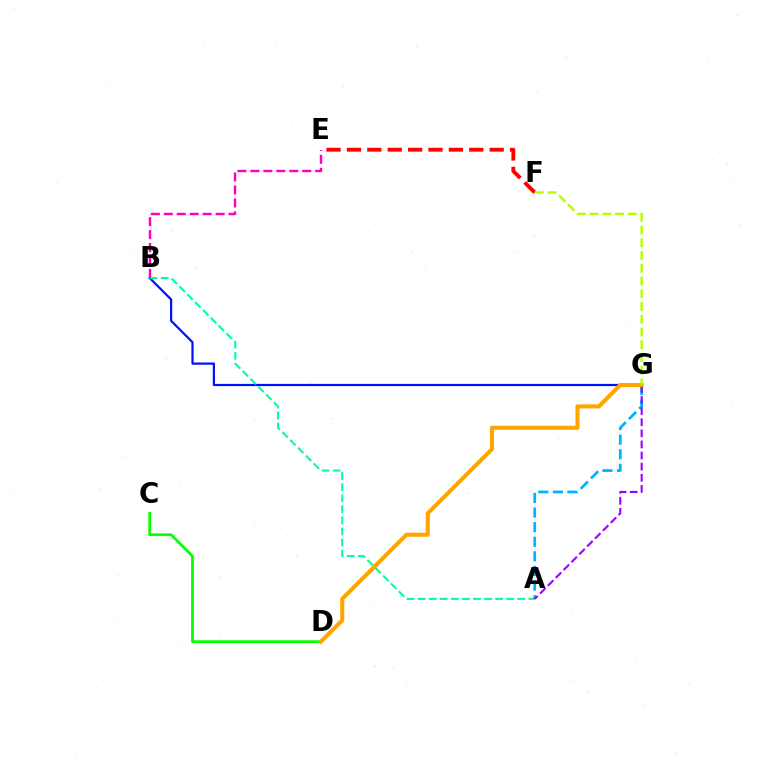{('B', 'G'): [{'color': '#0010ff', 'line_style': 'solid', 'thickness': 1.59}], ('A', 'B'): [{'color': '#00ff9d', 'line_style': 'dashed', 'thickness': 1.5}], ('A', 'G'): [{'color': '#00b5ff', 'line_style': 'dashed', 'thickness': 1.98}, {'color': '#9b00ff', 'line_style': 'dashed', 'thickness': 1.51}], ('E', 'F'): [{'color': '#ff0000', 'line_style': 'dashed', 'thickness': 2.77}], ('C', 'D'): [{'color': '#08ff00', 'line_style': 'solid', 'thickness': 2.0}], ('B', 'E'): [{'color': '#ff00bd', 'line_style': 'dashed', 'thickness': 1.76}], ('D', 'G'): [{'color': '#ffa500', 'line_style': 'solid', 'thickness': 2.94}], ('F', 'G'): [{'color': '#b3ff00', 'line_style': 'dashed', 'thickness': 1.73}]}